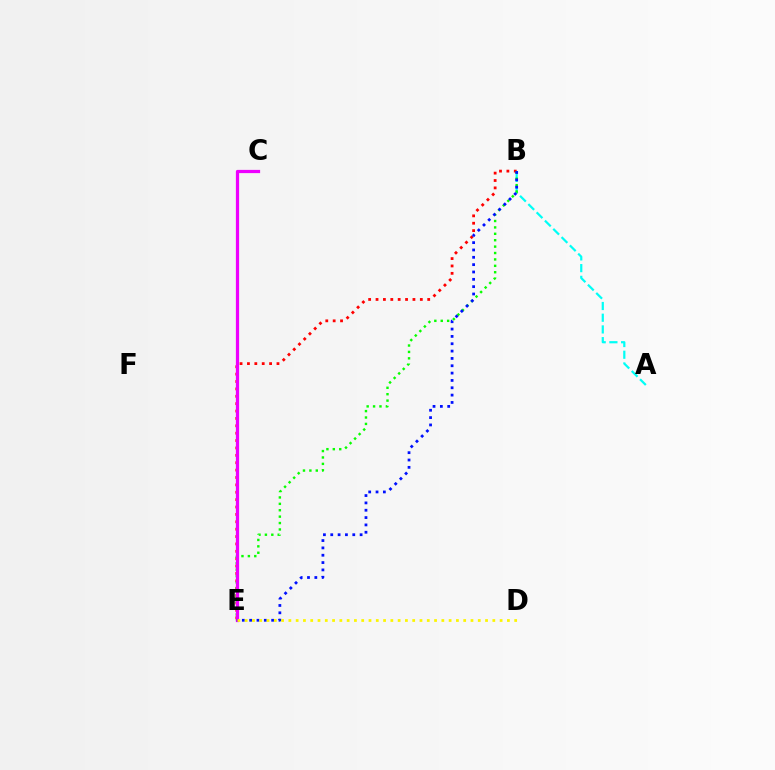{('B', 'E'): [{'color': '#ff0000', 'line_style': 'dotted', 'thickness': 2.01}, {'color': '#08ff00', 'line_style': 'dotted', 'thickness': 1.74}, {'color': '#0010ff', 'line_style': 'dotted', 'thickness': 1.99}], ('A', 'B'): [{'color': '#00fff6', 'line_style': 'dashed', 'thickness': 1.59}], ('C', 'E'): [{'color': '#ee00ff', 'line_style': 'solid', 'thickness': 2.33}], ('D', 'E'): [{'color': '#fcf500', 'line_style': 'dotted', 'thickness': 1.98}]}